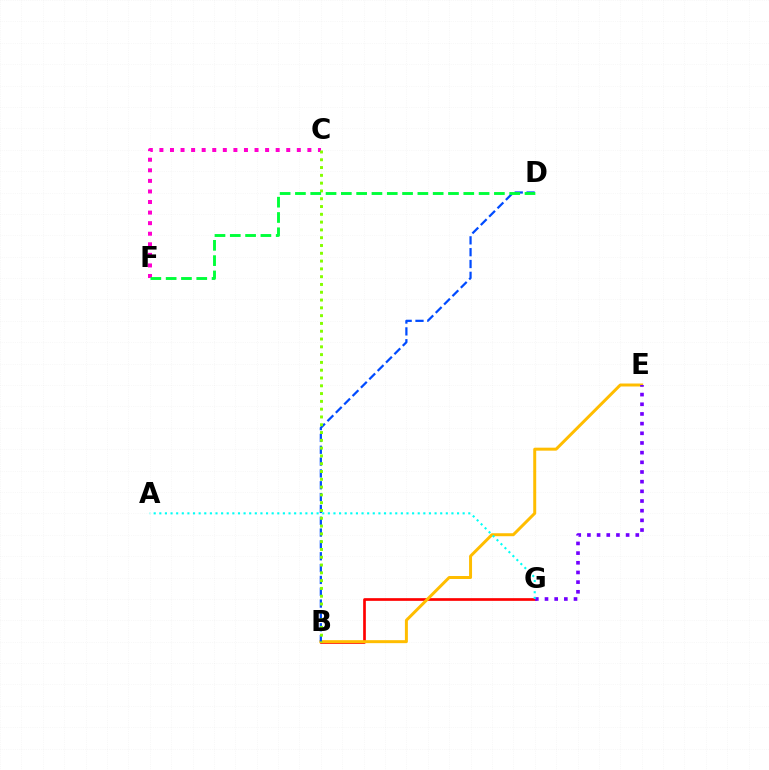{('B', 'G'): [{'color': '#ff0000', 'line_style': 'solid', 'thickness': 1.93}], ('B', 'E'): [{'color': '#ffbd00', 'line_style': 'solid', 'thickness': 2.14}], ('B', 'D'): [{'color': '#004bff', 'line_style': 'dashed', 'thickness': 1.61}], ('E', 'G'): [{'color': '#7200ff', 'line_style': 'dotted', 'thickness': 2.63}], ('C', 'F'): [{'color': '#ff00cf', 'line_style': 'dotted', 'thickness': 2.87}], ('B', 'C'): [{'color': '#84ff00', 'line_style': 'dotted', 'thickness': 2.12}], ('A', 'G'): [{'color': '#00fff6', 'line_style': 'dotted', 'thickness': 1.53}], ('D', 'F'): [{'color': '#00ff39', 'line_style': 'dashed', 'thickness': 2.08}]}